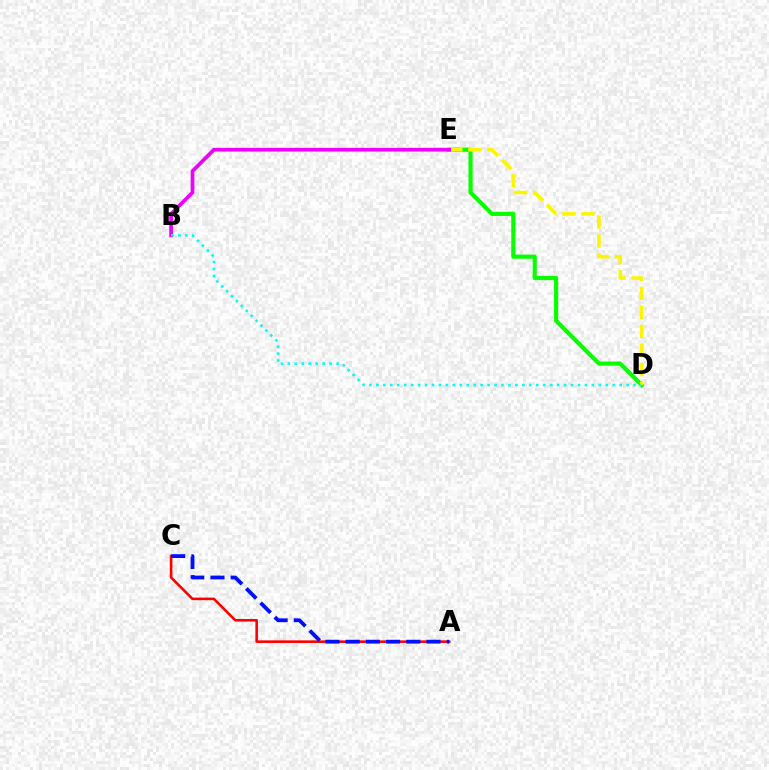{('D', 'E'): [{'color': '#08ff00', 'line_style': 'solid', 'thickness': 2.99}, {'color': '#fcf500', 'line_style': 'dashed', 'thickness': 2.59}], ('B', 'E'): [{'color': '#ee00ff', 'line_style': 'solid', 'thickness': 2.67}], ('A', 'C'): [{'color': '#ff0000', 'line_style': 'solid', 'thickness': 1.87}, {'color': '#0010ff', 'line_style': 'dashed', 'thickness': 2.75}], ('B', 'D'): [{'color': '#00fff6', 'line_style': 'dotted', 'thickness': 1.89}]}